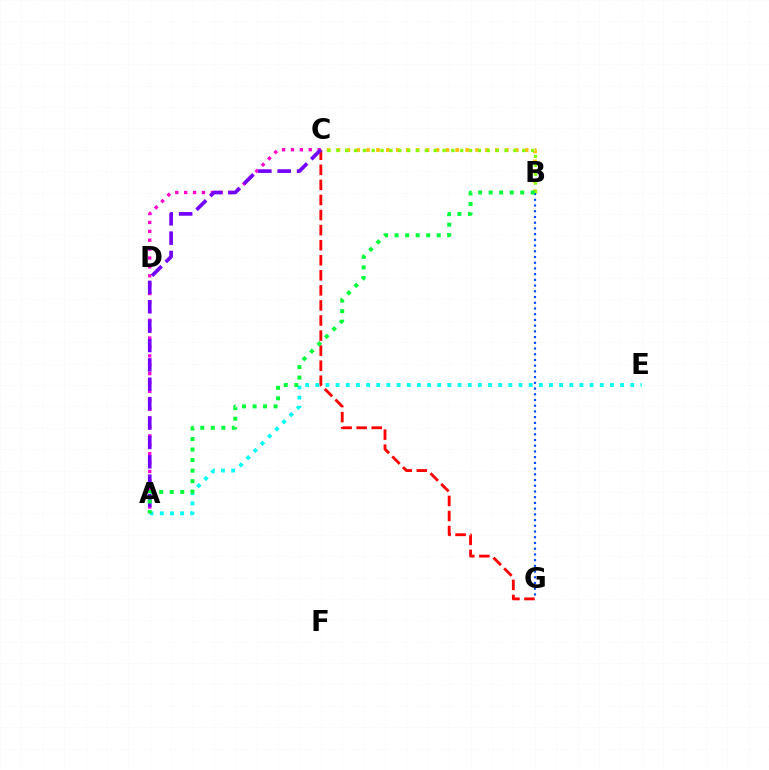{('C', 'G'): [{'color': '#ff0000', 'line_style': 'dashed', 'thickness': 2.05}], ('B', 'C'): [{'color': '#ffbd00', 'line_style': 'dotted', 'thickness': 2.69}, {'color': '#84ff00', 'line_style': 'dotted', 'thickness': 2.41}], ('A', 'C'): [{'color': '#ff00cf', 'line_style': 'dotted', 'thickness': 2.42}, {'color': '#7200ff', 'line_style': 'dashed', 'thickness': 2.63}], ('A', 'E'): [{'color': '#00fff6', 'line_style': 'dotted', 'thickness': 2.76}], ('B', 'G'): [{'color': '#004bff', 'line_style': 'dotted', 'thickness': 1.55}], ('A', 'B'): [{'color': '#00ff39', 'line_style': 'dotted', 'thickness': 2.86}]}